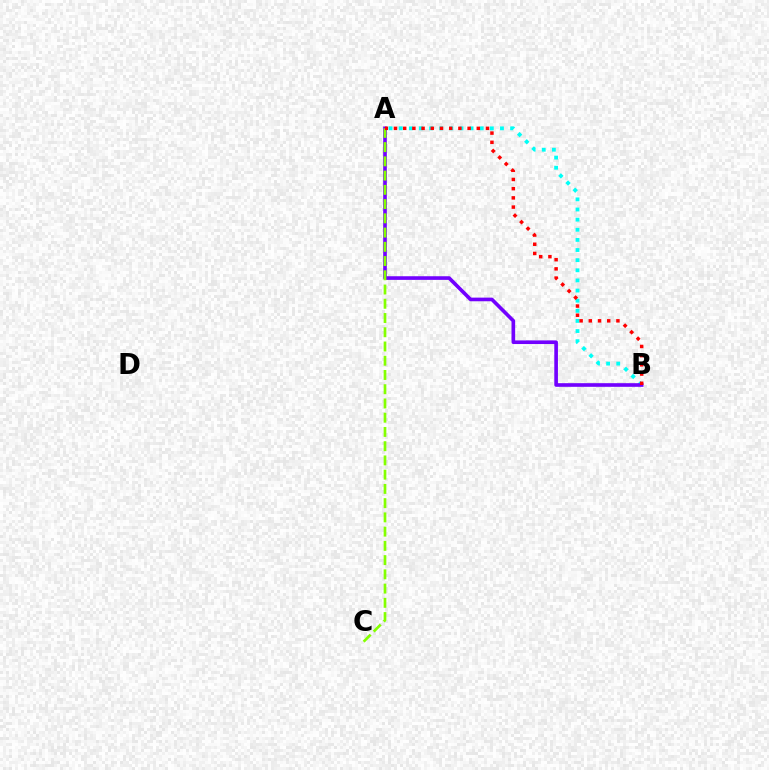{('A', 'B'): [{'color': '#00fff6', 'line_style': 'dotted', 'thickness': 2.75}, {'color': '#7200ff', 'line_style': 'solid', 'thickness': 2.62}, {'color': '#ff0000', 'line_style': 'dotted', 'thickness': 2.5}], ('A', 'C'): [{'color': '#84ff00', 'line_style': 'dashed', 'thickness': 1.93}]}